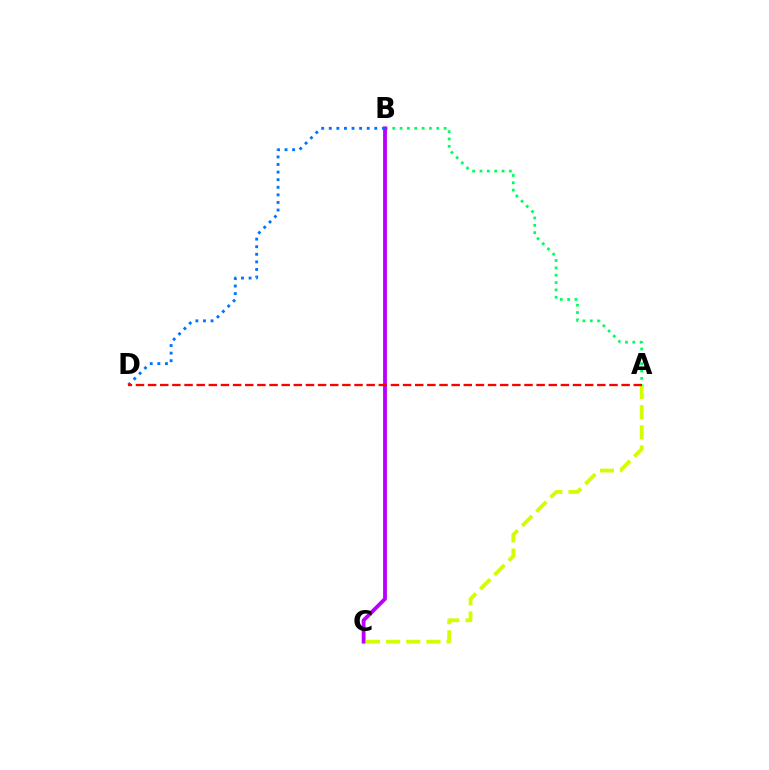{('A', 'C'): [{'color': '#d1ff00', 'line_style': 'dashed', 'thickness': 2.74}], ('A', 'B'): [{'color': '#00ff5c', 'line_style': 'dotted', 'thickness': 1.99}], ('B', 'C'): [{'color': '#b900ff', 'line_style': 'solid', 'thickness': 2.75}], ('B', 'D'): [{'color': '#0074ff', 'line_style': 'dotted', 'thickness': 2.06}], ('A', 'D'): [{'color': '#ff0000', 'line_style': 'dashed', 'thickness': 1.65}]}